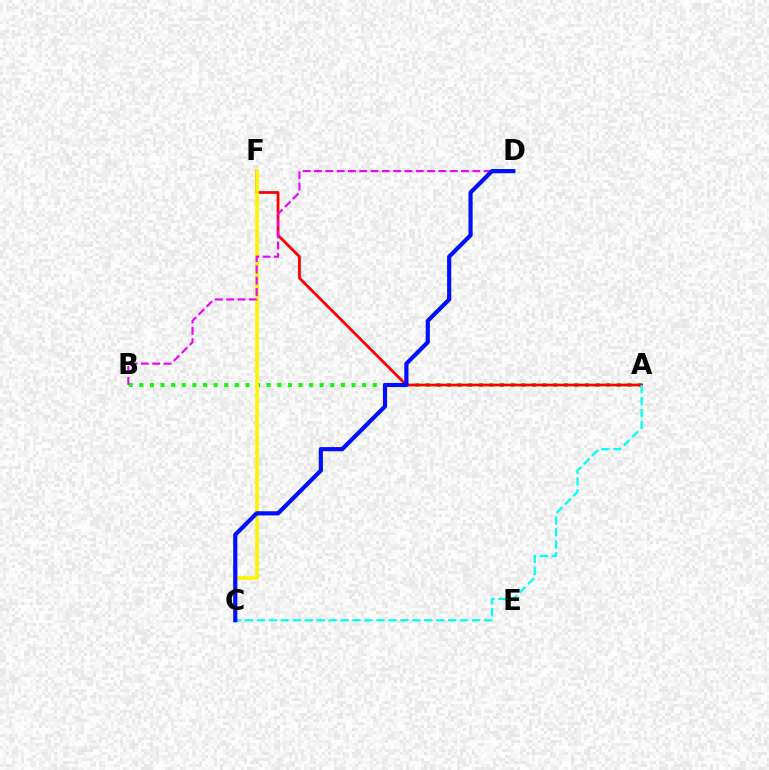{('A', 'B'): [{'color': '#08ff00', 'line_style': 'dotted', 'thickness': 2.88}], ('A', 'F'): [{'color': '#ff0000', 'line_style': 'solid', 'thickness': 2.0}], ('C', 'F'): [{'color': '#fcf500', 'line_style': 'solid', 'thickness': 2.6}], ('B', 'D'): [{'color': '#ee00ff', 'line_style': 'dashed', 'thickness': 1.54}], ('A', 'C'): [{'color': '#00fff6', 'line_style': 'dashed', 'thickness': 1.62}], ('C', 'D'): [{'color': '#0010ff', 'line_style': 'solid', 'thickness': 2.99}]}